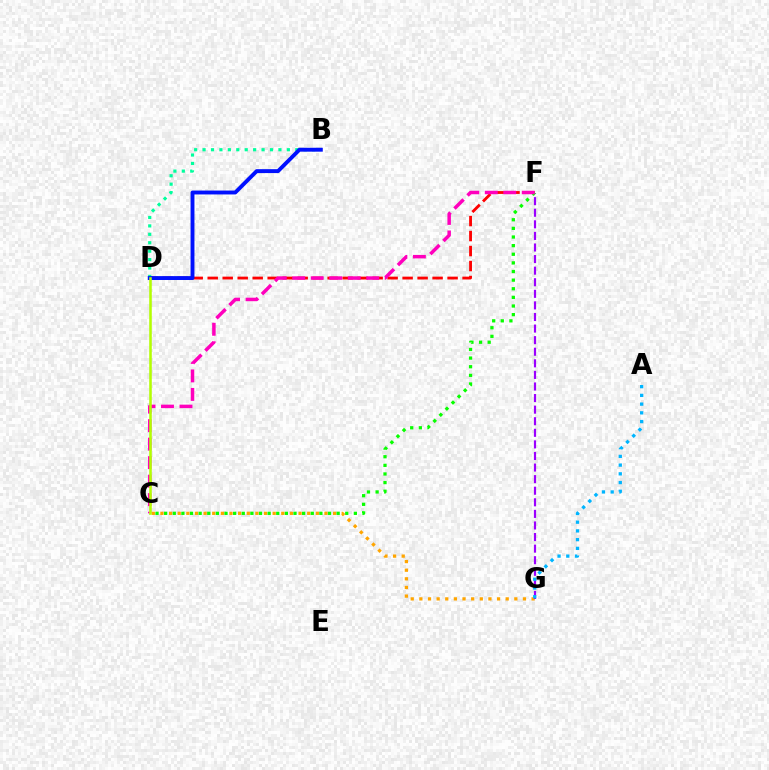{('D', 'F'): [{'color': '#ff0000', 'line_style': 'dashed', 'thickness': 2.04}], ('C', 'G'): [{'color': '#ffa500', 'line_style': 'dotted', 'thickness': 2.35}], ('F', 'G'): [{'color': '#9b00ff', 'line_style': 'dashed', 'thickness': 1.57}], ('C', 'F'): [{'color': '#08ff00', 'line_style': 'dotted', 'thickness': 2.34}, {'color': '#ff00bd', 'line_style': 'dashed', 'thickness': 2.51}], ('B', 'D'): [{'color': '#00ff9d', 'line_style': 'dotted', 'thickness': 2.29}, {'color': '#0010ff', 'line_style': 'solid', 'thickness': 2.8}], ('C', 'D'): [{'color': '#b3ff00', 'line_style': 'solid', 'thickness': 1.83}], ('A', 'G'): [{'color': '#00b5ff', 'line_style': 'dotted', 'thickness': 2.37}]}